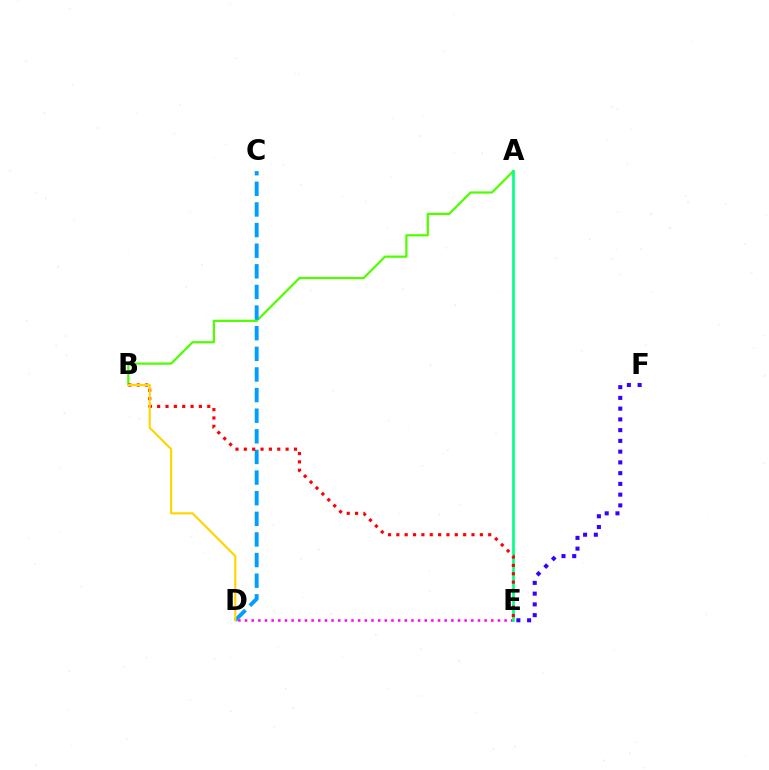{('A', 'B'): [{'color': '#4fff00', 'line_style': 'solid', 'thickness': 1.6}], ('D', 'E'): [{'color': '#ff00ed', 'line_style': 'dotted', 'thickness': 1.81}], ('E', 'F'): [{'color': '#3700ff', 'line_style': 'dotted', 'thickness': 2.92}], ('A', 'E'): [{'color': '#00ff86', 'line_style': 'solid', 'thickness': 1.93}], ('C', 'D'): [{'color': '#009eff', 'line_style': 'dashed', 'thickness': 2.8}], ('B', 'E'): [{'color': '#ff0000', 'line_style': 'dotted', 'thickness': 2.27}], ('B', 'D'): [{'color': '#ffd500', 'line_style': 'solid', 'thickness': 1.54}]}